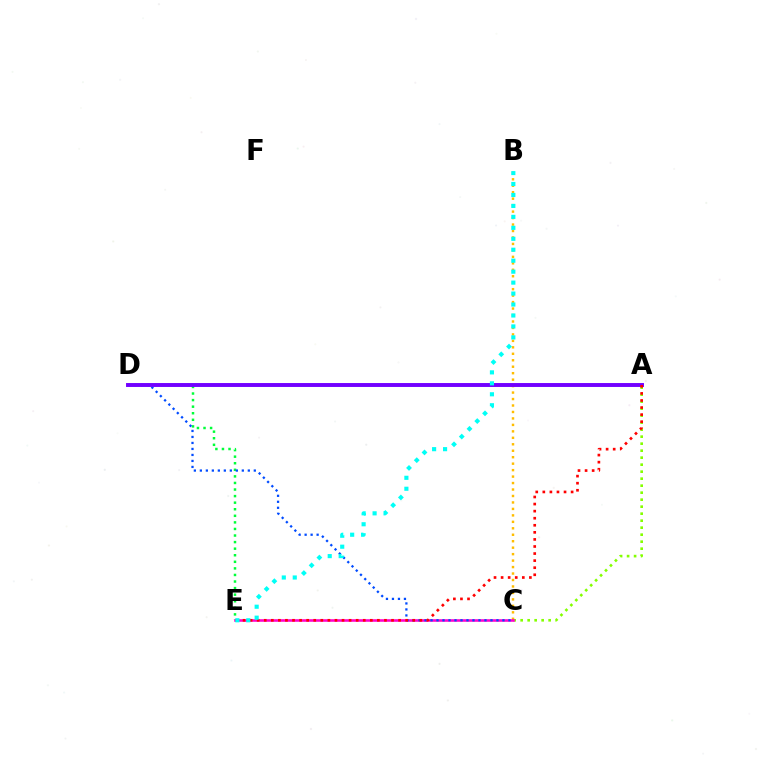{('D', 'E'): [{'color': '#00ff39', 'line_style': 'dotted', 'thickness': 1.79}], ('A', 'C'): [{'color': '#84ff00', 'line_style': 'dotted', 'thickness': 1.9}], ('B', 'C'): [{'color': '#ffbd00', 'line_style': 'dotted', 'thickness': 1.76}], ('C', 'E'): [{'color': '#ff00cf', 'line_style': 'solid', 'thickness': 1.86}], ('C', 'D'): [{'color': '#004bff', 'line_style': 'dotted', 'thickness': 1.63}], ('A', 'D'): [{'color': '#7200ff', 'line_style': 'solid', 'thickness': 2.82}], ('A', 'E'): [{'color': '#ff0000', 'line_style': 'dotted', 'thickness': 1.92}], ('B', 'E'): [{'color': '#00fff6', 'line_style': 'dotted', 'thickness': 2.98}]}